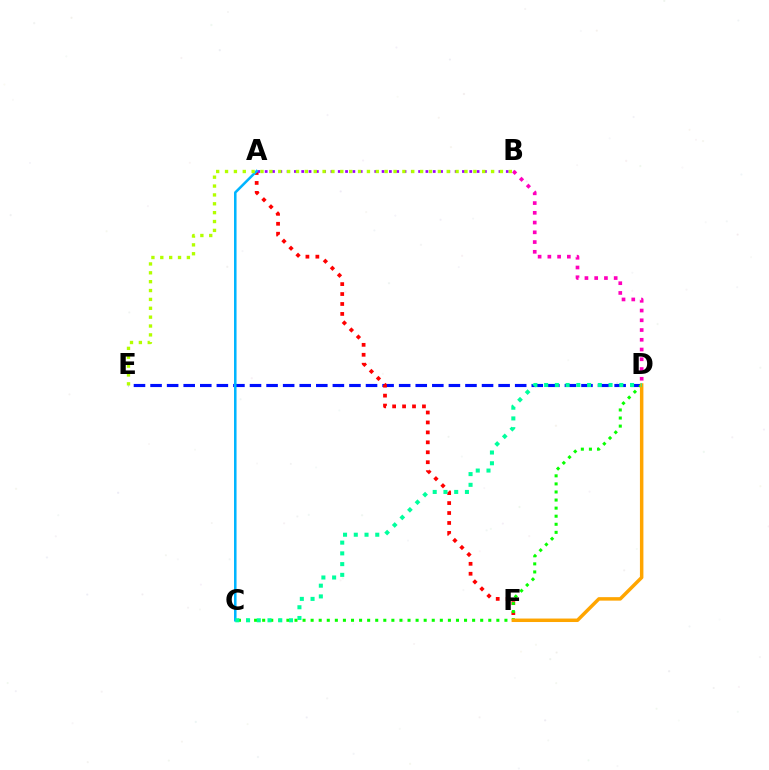{('D', 'E'): [{'color': '#0010ff', 'line_style': 'dashed', 'thickness': 2.25}], ('A', 'F'): [{'color': '#ff0000', 'line_style': 'dotted', 'thickness': 2.7}], ('C', 'D'): [{'color': '#08ff00', 'line_style': 'dotted', 'thickness': 2.19}, {'color': '#00ff9d', 'line_style': 'dotted', 'thickness': 2.92}], ('A', 'B'): [{'color': '#9b00ff', 'line_style': 'dotted', 'thickness': 1.99}], ('A', 'C'): [{'color': '#00b5ff', 'line_style': 'solid', 'thickness': 1.83}], ('D', 'F'): [{'color': '#ffa500', 'line_style': 'solid', 'thickness': 2.51}], ('B', 'D'): [{'color': '#ff00bd', 'line_style': 'dotted', 'thickness': 2.65}], ('B', 'E'): [{'color': '#b3ff00', 'line_style': 'dotted', 'thickness': 2.41}]}